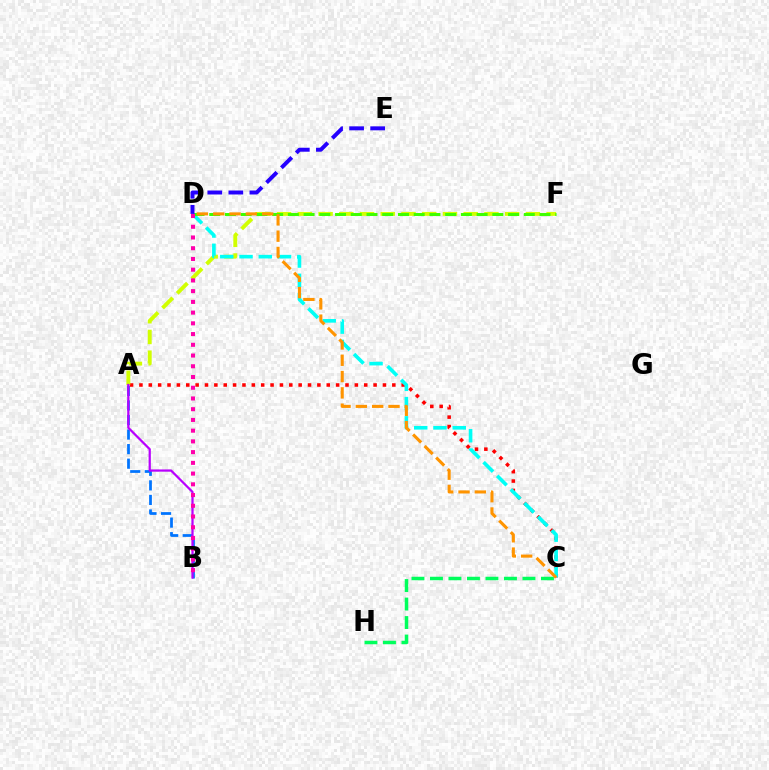{('C', 'H'): [{'color': '#00ff5c', 'line_style': 'dashed', 'thickness': 2.51}], ('A', 'C'): [{'color': '#ff0000', 'line_style': 'dotted', 'thickness': 2.54}], ('A', 'F'): [{'color': '#d1ff00', 'line_style': 'dashed', 'thickness': 2.82}], ('C', 'D'): [{'color': '#00fff6', 'line_style': 'dashed', 'thickness': 2.62}, {'color': '#ff9400', 'line_style': 'dashed', 'thickness': 2.22}], ('D', 'F'): [{'color': '#3dff00', 'line_style': 'dashed', 'thickness': 2.14}], ('A', 'B'): [{'color': '#0074ff', 'line_style': 'dashed', 'thickness': 1.98}, {'color': '#b900ff', 'line_style': 'solid', 'thickness': 1.61}], ('D', 'E'): [{'color': '#2500ff', 'line_style': 'dashed', 'thickness': 2.86}], ('B', 'D'): [{'color': '#ff00ac', 'line_style': 'dotted', 'thickness': 2.92}]}